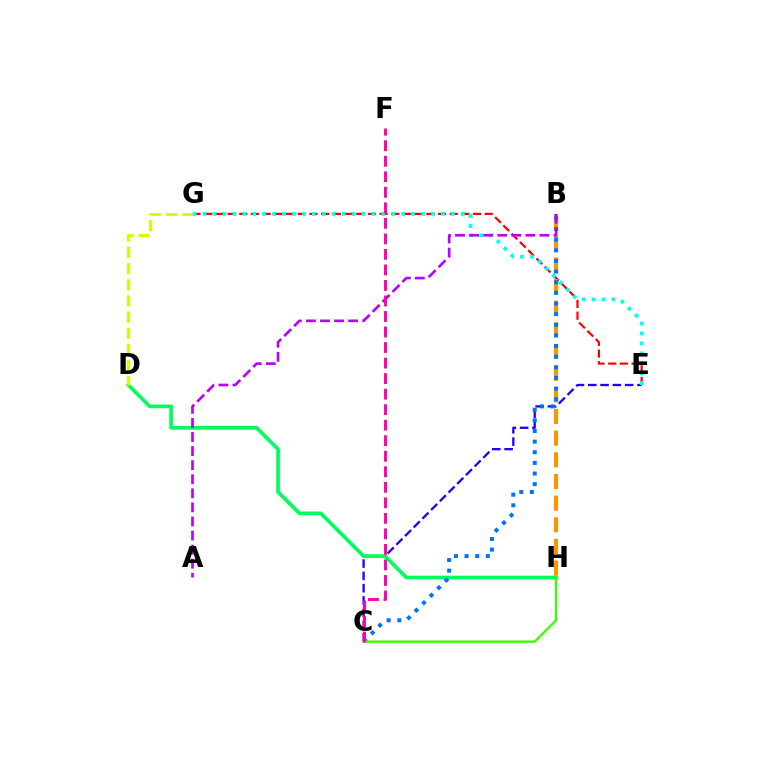{('C', 'E'): [{'color': '#2500ff', 'line_style': 'dashed', 'thickness': 1.67}], ('E', 'G'): [{'color': '#ff0000', 'line_style': 'dashed', 'thickness': 1.59}, {'color': '#00fff6', 'line_style': 'dotted', 'thickness': 2.7}], ('D', 'H'): [{'color': '#00ff5c', 'line_style': 'solid', 'thickness': 2.65}], ('B', 'H'): [{'color': '#ff9400', 'line_style': 'dashed', 'thickness': 2.94}], ('B', 'C'): [{'color': '#0074ff', 'line_style': 'dotted', 'thickness': 2.89}], ('C', 'H'): [{'color': '#3dff00', 'line_style': 'solid', 'thickness': 1.71}], ('A', 'B'): [{'color': '#b900ff', 'line_style': 'dashed', 'thickness': 1.91}], ('C', 'F'): [{'color': '#ff00ac', 'line_style': 'dashed', 'thickness': 2.11}], ('D', 'G'): [{'color': '#d1ff00', 'line_style': 'dashed', 'thickness': 2.2}]}